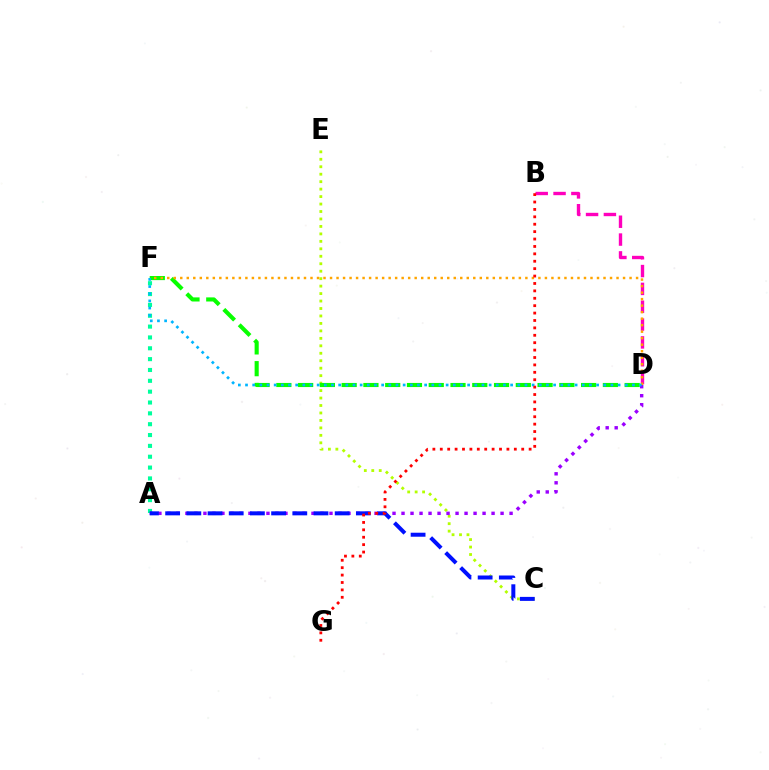{('C', 'E'): [{'color': '#b3ff00', 'line_style': 'dotted', 'thickness': 2.03}], ('A', 'F'): [{'color': '#00ff9d', 'line_style': 'dotted', 'thickness': 2.95}], ('A', 'D'): [{'color': '#9b00ff', 'line_style': 'dotted', 'thickness': 2.45}], ('A', 'C'): [{'color': '#0010ff', 'line_style': 'dashed', 'thickness': 2.88}], ('B', 'D'): [{'color': '#ff00bd', 'line_style': 'dashed', 'thickness': 2.42}], ('D', 'F'): [{'color': '#08ff00', 'line_style': 'dashed', 'thickness': 2.96}, {'color': '#ffa500', 'line_style': 'dotted', 'thickness': 1.77}, {'color': '#00b5ff', 'line_style': 'dotted', 'thickness': 1.95}], ('B', 'G'): [{'color': '#ff0000', 'line_style': 'dotted', 'thickness': 2.01}]}